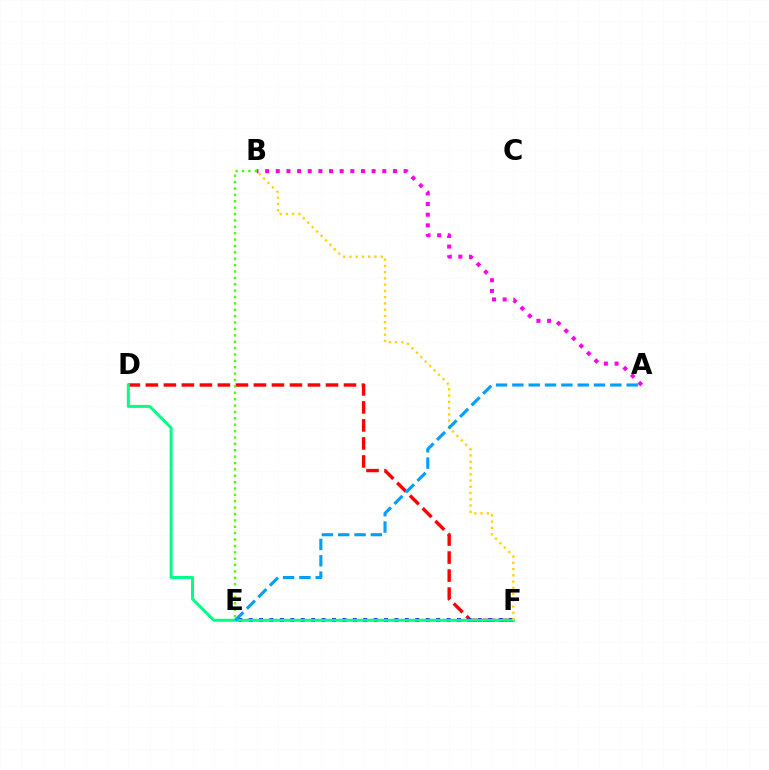{('A', 'B'): [{'color': '#ff00ed', 'line_style': 'dotted', 'thickness': 2.89}], ('D', 'F'): [{'color': '#ff0000', 'line_style': 'dashed', 'thickness': 2.45}, {'color': '#00ff86', 'line_style': 'solid', 'thickness': 2.15}], ('E', 'F'): [{'color': '#3700ff', 'line_style': 'dotted', 'thickness': 2.83}], ('B', 'E'): [{'color': '#4fff00', 'line_style': 'dotted', 'thickness': 1.73}], ('B', 'F'): [{'color': '#ffd500', 'line_style': 'dotted', 'thickness': 1.7}], ('A', 'E'): [{'color': '#009eff', 'line_style': 'dashed', 'thickness': 2.22}]}